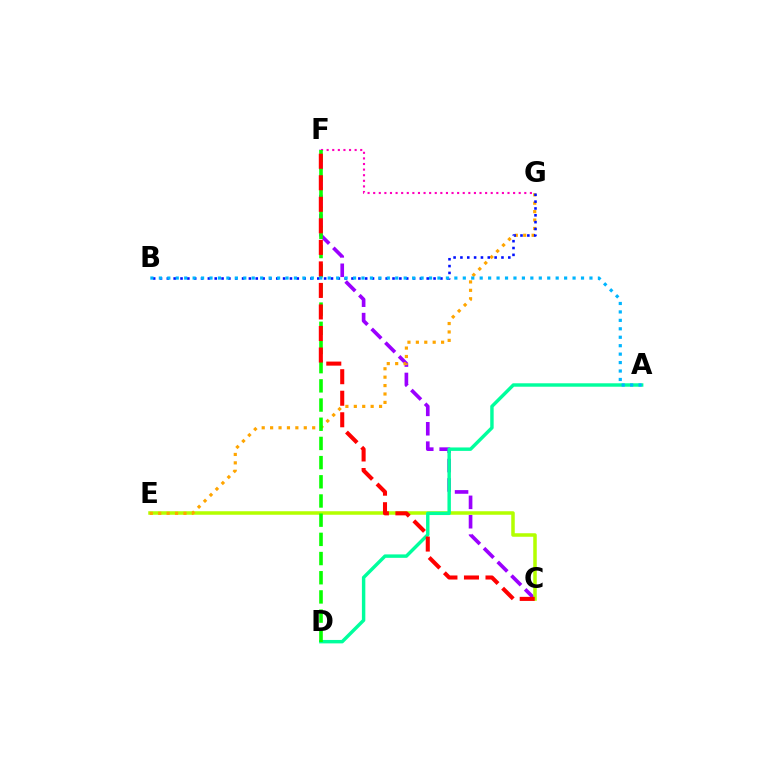{('C', 'F'): [{'color': '#9b00ff', 'line_style': 'dashed', 'thickness': 2.63}, {'color': '#ff0000', 'line_style': 'dashed', 'thickness': 2.93}], ('C', 'E'): [{'color': '#b3ff00', 'line_style': 'solid', 'thickness': 2.53}], ('A', 'D'): [{'color': '#00ff9d', 'line_style': 'solid', 'thickness': 2.47}], ('E', 'G'): [{'color': '#ffa500', 'line_style': 'dotted', 'thickness': 2.29}], ('B', 'G'): [{'color': '#0010ff', 'line_style': 'dotted', 'thickness': 1.86}], ('F', 'G'): [{'color': '#ff00bd', 'line_style': 'dotted', 'thickness': 1.52}], ('D', 'F'): [{'color': '#08ff00', 'line_style': 'dashed', 'thickness': 2.61}], ('A', 'B'): [{'color': '#00b5ff', 'line_style': 'dotted', 'thickness': 2.29}]}